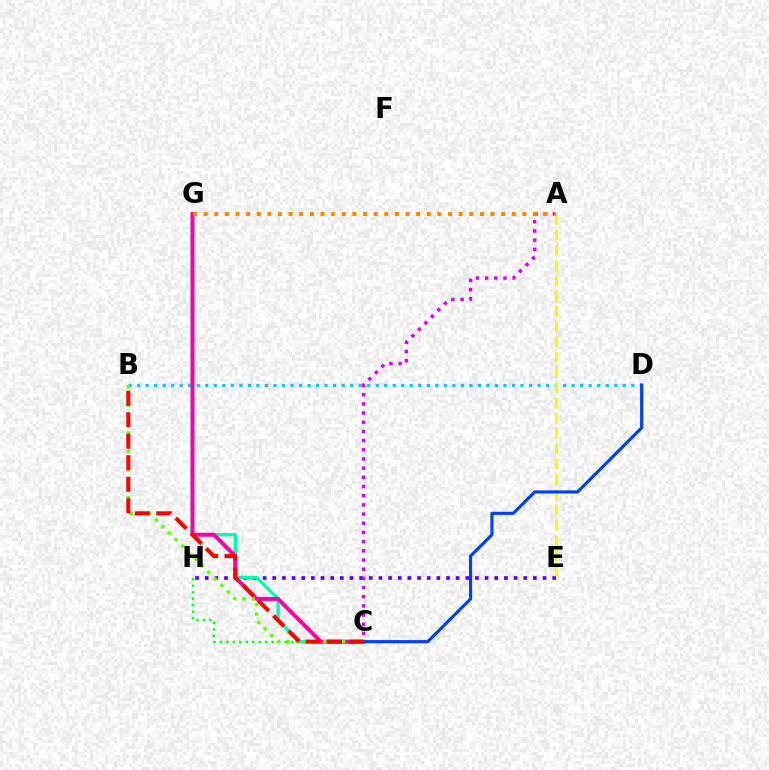{('B', 'D'): [{'color': '#00c7ff', 'line_style': 'dotted', 'thickness': 2.31}], ('C', 'H'): [{'color': '#00ff27', 'line_style': 'dotted', 'thickness': 1.76}], ('E', 'H'): [{'color': '#4f00ff', 'line_style': 'dotted', 'thickness': 2.62}], ('A', 'C'): [{'color': '#d600ff', 'line_style': 'dotted', 'thickness': 2.5}], ('C', 'G'): [{'color': '#00ffaf', 'line_style': 'solid', 'thickness': 2.42}, {'color': '#ff00a0', 'line_style': 'solid', 'thickness': 2.84}], ('A', 'E'): [{'color': '#eeff00', 'line_style': 'dashed', 'thickness': 2.07}], ('B', 'C'): [{'color': '#66ff00', 'line_style': 'dotted', 'thickness': 2.52}, {'color': '#ff0000', 'line_style': 'dashed', 'thickness': 2.92}], ('A', 'G'): [{'color': '#ff8800', 'line_style': 'dotted', 'thickness': 2.89}], ('C', 'D'): [{'color': '#003fff', 'line_style': 'solid', 'thickness': 2.26}]}